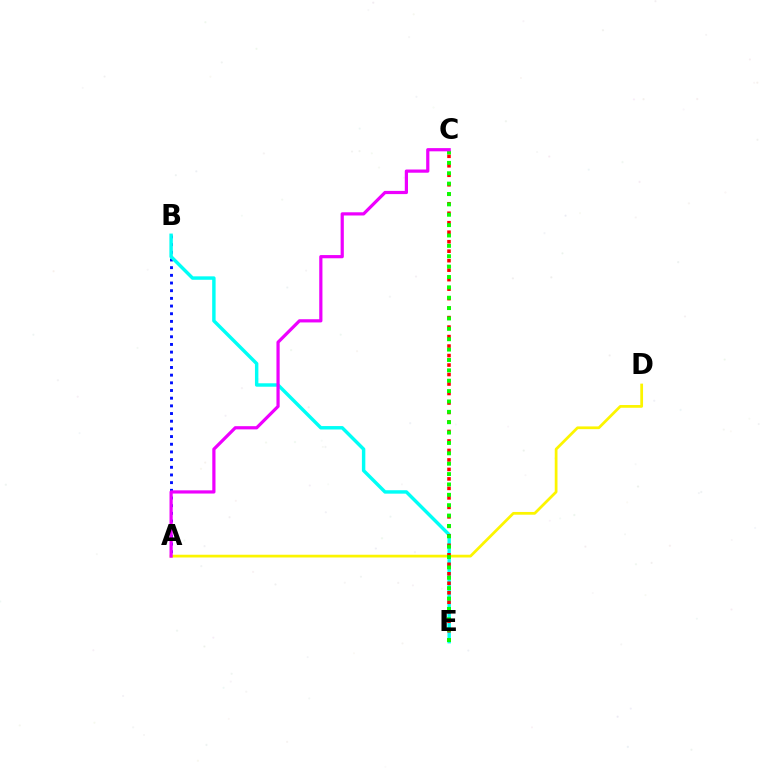{('A', 'B'): [{'color': '#0010ff', 'line_style': 'dotted', 'thickness': 2.09}], ('B', 'E'): [{'color': '#00fff6', 'line_style': 'solid', 'thickness': 2.47}], ('A', 'D'): [{'color': '#fcf500', 'line_style': 'solid', 'thickness': 1.98}], ('C', 'E'): [{'color': '#ff0000', 'line_style': 'dotted', 'thickness': 2.58}, {'color': '#08ff00', 'line_style': 'dotted', 'thickness': 2.82}], ('A', 'C'): [{'color': '#ee00ff', 'line_style': 'solid', 'thickness': 2.31}]}